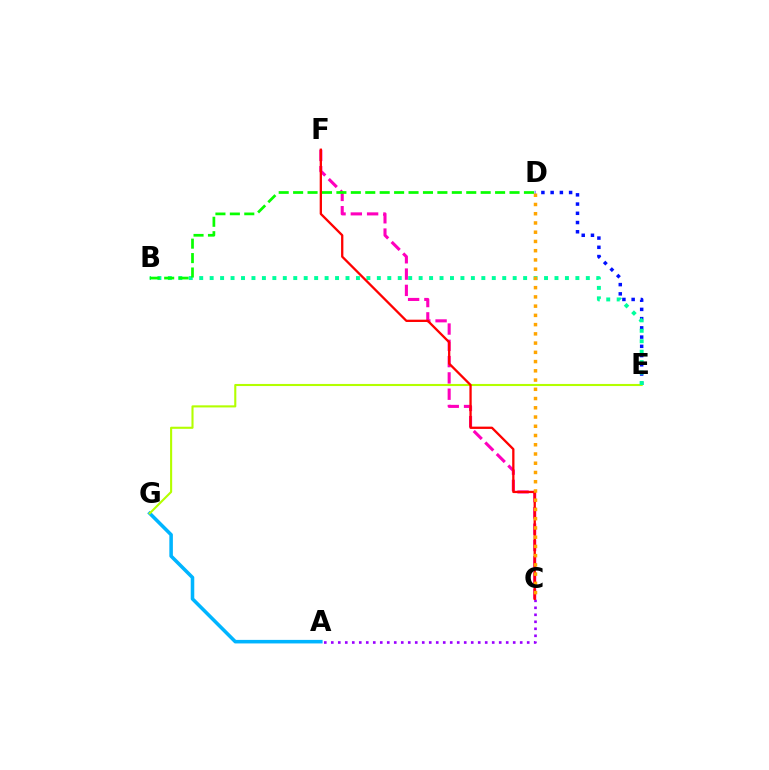{('D', 'E'): [{'color': '#0010ff', 'line_style': 'dotted', 'thickness': 2.51}], ('A', 'G'): [{'color': '#00b5ff', 'line_style': 'solid', 'thickness': 2.55}], ('E', 'G'): [{'color': '#b3ff00', 'line_style': 'solid', 'thickness': 1.51}], ('B', 'E'): [{'color': '#00ff9d', 'line_style': 'dotted', 'thickness': 2.84}], ('A', 'C'): [{'color': '#9b00ff', 'line_style': 'dotted', 'thickness': 1.9}], ('C', 'F'): [{'color': '#ff00bd', 'line_style': 'dashed', 'thickness': 2.21}, {'color': '#ff0000', 'line_style': 'solid', 'thickness': 1.65}], ('C', 'D'): [{'color': '#ffa500', 'line_style': 'dotted', 'thickness': 2.51}], ('B', 'D'): [{'color': '#08ff00', 'line_style': 'dashed', 'thickness': 1.96}]}